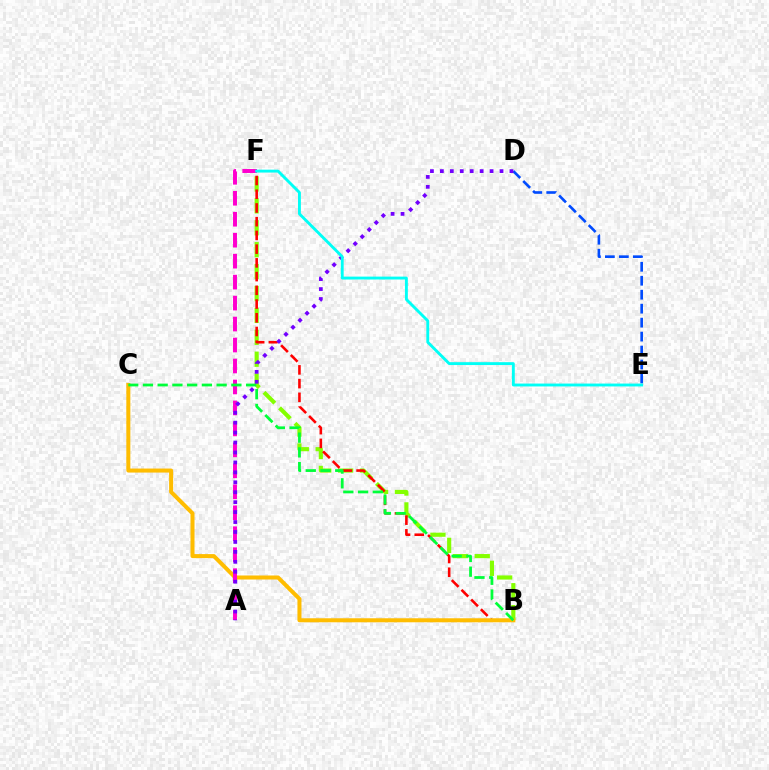{('B', 'F'): [{'color': '#84ff00', 'line_style': 'dashed', 'thickness': 2.98}, {'color': '#ff0000', 'line_style': 'dashed', 'thickness': 1.86}], ('D', 'E'): [{'color': '#004bff', 'line_style': 'dashed', 'thickness': 1.9}], ('B', 'C'): [{'color': '#ffbd00', 'line_style': 'solid', 'thickness': 2.9}, {'color': '#00ff39', 'line_style': 'dashed', 'thickness': 2.0}], ('A', 'F'): [{'color': '#ff00cf', 'line_style': 'dashed', 'thickness': 2.85}], ('A', 'D'): [{'color': '#7200ff', 'line_style': 'dotted', 'thickness': 2.7}], ('E', 'F'): [{'color': '#00fff6', 'line_style': 'solid', 'thickness': 2.07}]}